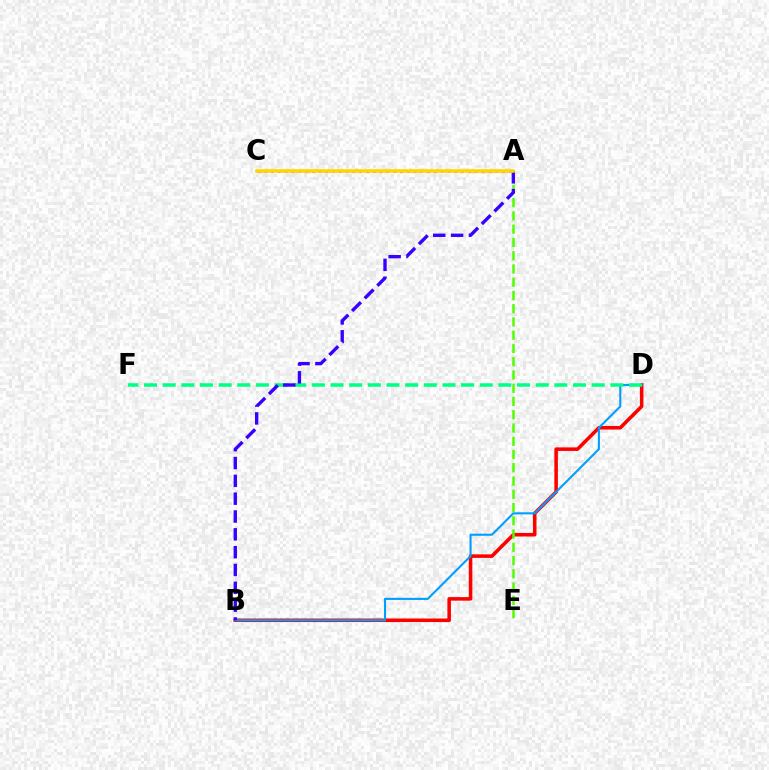{('B', 'D'): [{'color': '#ff0000', 'line_style': 'solid', 'thickness': 2.56}, {'color': '#009eff', 'line_style': 'solid', 'thickness': 1.51}], ('D', 'F'): [{'color': '#00ff86', 'line_style': 'dashed', 'thickness': 2.53}], ('A', 'E'): [{'color': '#4fff00', 'line_style': 'dashed', 'thickness': 1.8}], ('A', 'C'): [{'color': '#ff00ed', 'line_style': 'dotted', 'thickness': 1.85}, {'color': '#ffd500', 'line_style': 'solid', 'thickness': 2.55}], ('A', 'B'): [{'color': '#3700ff', 'line_style': 'dashed', 'thickness': 2.42}]}